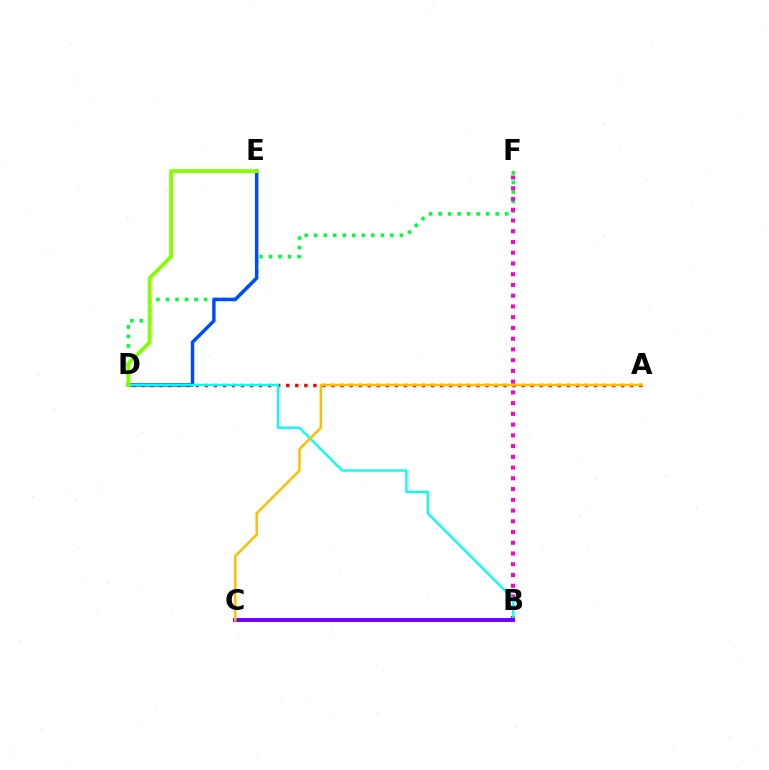{('D', 'F'): [{'color': '#00ff39', 'line_style': 'dotted', 'thickness': 2.59}], ('B', 'F'): [{'color': '#ff00cf', 'line_style': 'dotted', 'thickness': 2.92}], ('A', 'D'): [{'color': '#ff0000', 'line_style': 'dotted', 'thickness': 2.46}], ('D', 'E'): [{'color': '#004bff', 'line_style': 'solid', 'thickness': 2.49}, {'color': '#84ff00', 'line_style': 'solid', 'thickness': 2.75}], ('B', 'D'): [{'color': '#00fff6', 'line_style': 'solid', 'thickness': 1.65}], ('B', 'C'): [{'color': '#7200ff', 'line_style': 'solid', 'thickness': 2.84}], ('A', 'C'): [{'color': '#ffbd00', 'line_style': 'solid', 'thickness': 1.78}]}